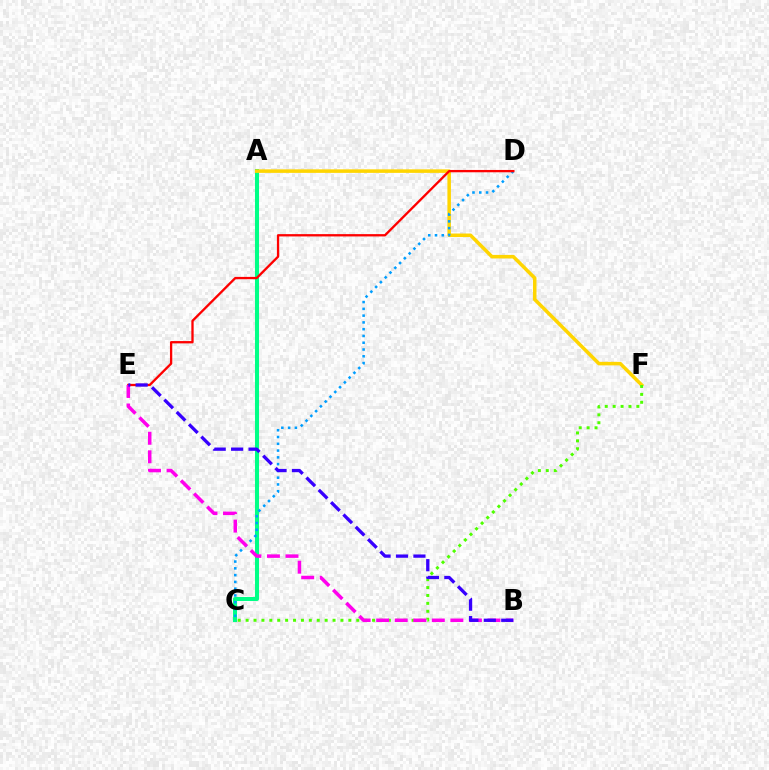{('A', 'C'): [{'color': '#00ff86', 'line_style': 'solid', 'thickness': 2.91}], ('A', 'F'): [{'color': '#ffd500', 'line_style': 'solid', 'thickness': 2.54}], ('C', 'D'): [{'color': '#009eff', 'line_style': 'dotted', 'thickness': 1.84}], ('C', 'F'): [{'color': '#4fff00', 'line_style': 'dotted', 'thickness': 2.15}], ('D', 'E'): [{'color': '#ff0000', 'line_style': 'solid', 'thickness': 1.67}], ('B', 'E'): [{'color': '#ff00ed', 'line_style': 'dashed', 'thickness': 2.52}, {'color': '#3700ff', 'line_style': 'dashed', 'thickness': 2.37}]}